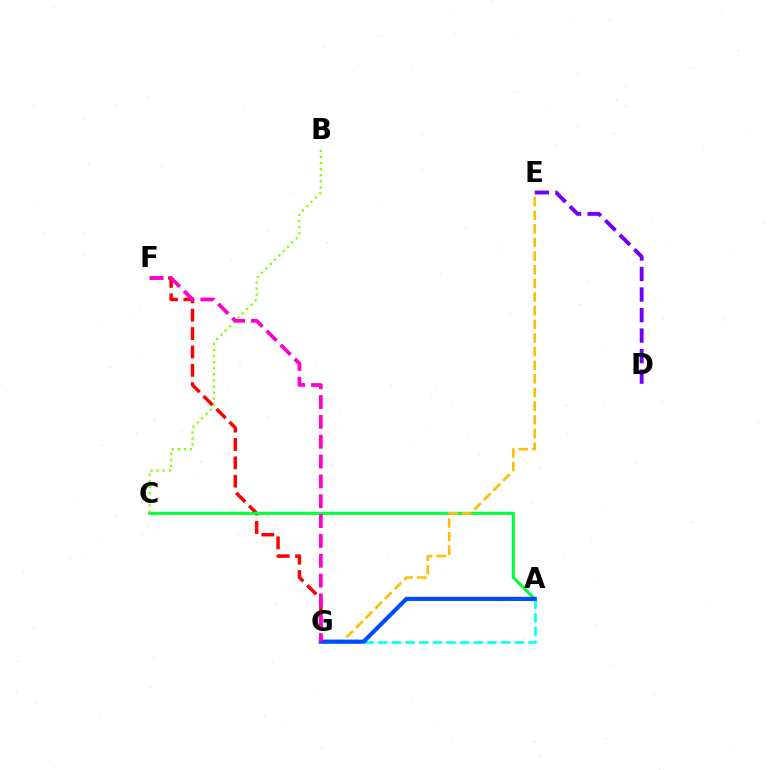{('A', 'G'): [{'color': '#00fff6', 'line_style': 'dashed', 'thickness': 1.85}, {'color': '#004bff', 'line_style': 'solid', 'thickness': 3.0}], ('F', 'G'): [{'color': '#ff0000', 'line_style': 'dashed', 'thickness': 2.5}, {'color': '#ff00cf', 'line_style': 'dashed', 'thickness': 2.69}], ('D', 'E'): [{'color': '#7200ff', 'line_style': 'dashed', 'thickness': 2.79}], ('A', 'C'): [{'color': '#00ff39', 'line_style': 'solid', 'thickness': 2.23}], ('B', 'C'): [{'color': '#84ff00', 'line_style': 'dotted', 'thickness': 1.65}], ('E', 'G'): [{'color': '#ffbd00', 'line_style': 'dashed', 'thickness': 1.85}]}